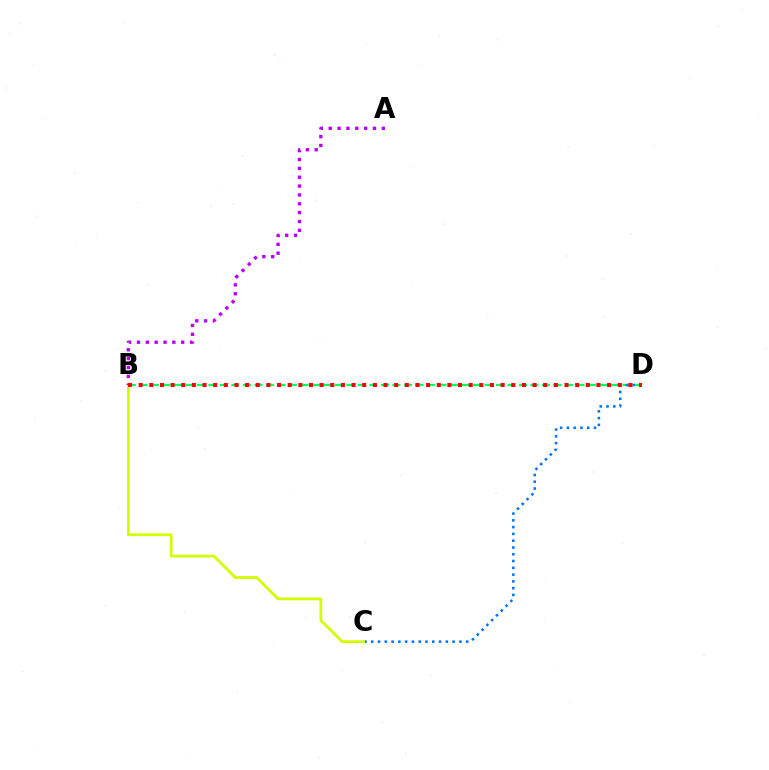{('B', 'D'): [{'color': '#00ff5c', 'line_style': 'dashed', 'thickness': 1.56}, {'color': '#ff0000', 'line_style': 'dotted', 'thickness': 2.89}], ('C', 'D'): [{'color': '#0074ff', 'line_style': 'dotted', 'thickness': 1.84}], ('B', 'C'): [{'color': '#d1ff00', 'line_style': 'solid', 'thickness': 2.0}], ('A', 'B'): [{'color': '#b900ff', 'line_style': 'dotted', 'thickness': 2.4}]}